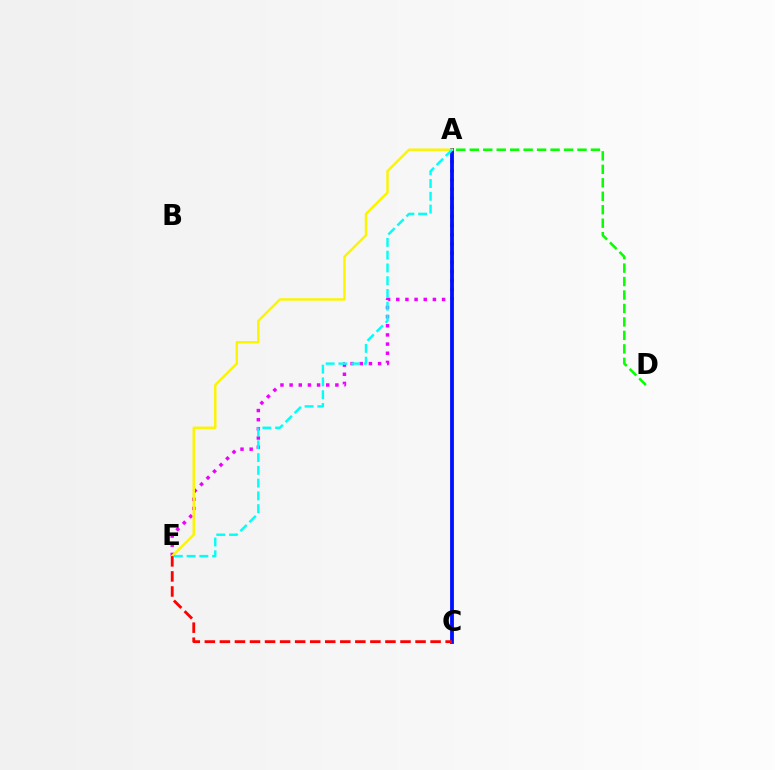{('A', 'E'): [{'color': '#ee00ff', 'line_style': 'dotted', 'thickness': 2.49}, {'color': '#fcf500', 'line_style': 'solid', 'thickness': 1.76}, {'color': '#00fff6', 'line_style': 'dashed', 'thickness': 1.73}], ('A', 'C'): [{'color': '#0010ff', 'line_style': 'solid', 'thickness': 2.75}], ('A', 'D'): [{'color': '#08ff00', 'line_style': 'dashed', 'thickness': 1.83}], ('C', 'E'): [{'color': '#ff0000', 'line_style': 'dashed', 'thickness': 2.04}]}